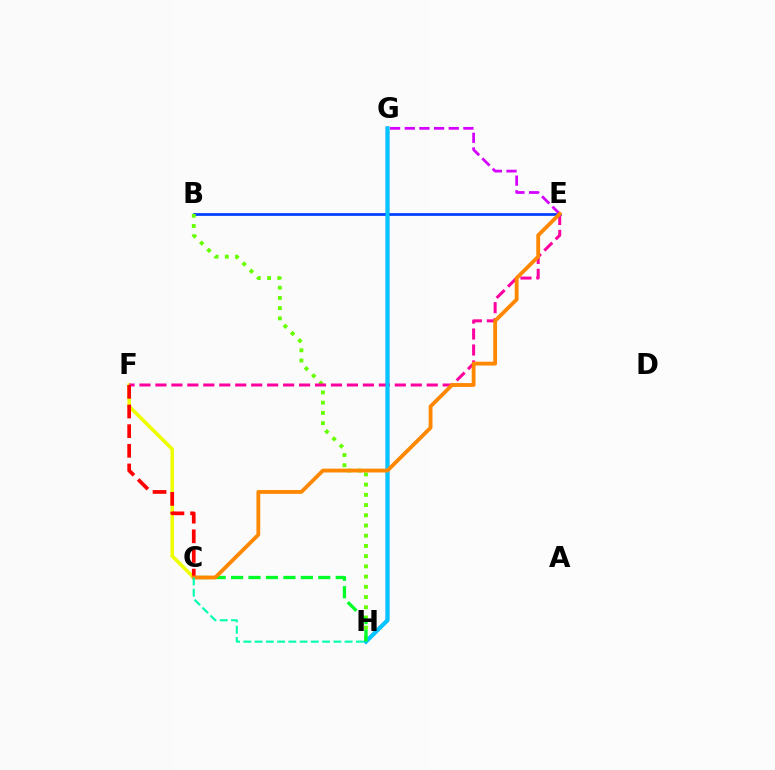{('B', 'E'): [{'color': '#003fff', 'line_style': 'solid', 'thickness': 1.97}], ('G', 'H'): [{'color': '#4f00ff', 'line_style': 'solid', 'thickness': 2.43}, {'color': '#00c7ff', 'line_style': 'solid', 'thickness': 2.87}], ('C', 'F'): [{'color': '#eeff00', 'line_style': 'solid', 'thickness': 2.55}, {'color': '#ff0000', 'line_style': 'dashed', 'thickness': 2.67}], ('B', 'H'): [{'color': '#66ff00', 'line_style': 'dotted', 'thickness': 2.78}], ('E', 'F'): [{'color': '#ff00a0', 'line_style': 'dashed', 'thickness': 2.17}], ('C', 'H'): [{'color': '#00ff27', 'line_style': 'dashed', 'thickness': 2.37}, {'color': '#00ffaf', 'line_style': 'dashed', 'thickness': 1.53}], ('E', 'G'): [{'color': '#d600ff', 'line_style': 'dashed', 'thickness': 1.99}], ('C', 'E'): [{'color': '#ff8800', 'line_style': 'solid', 'thickness': 2.75}]}